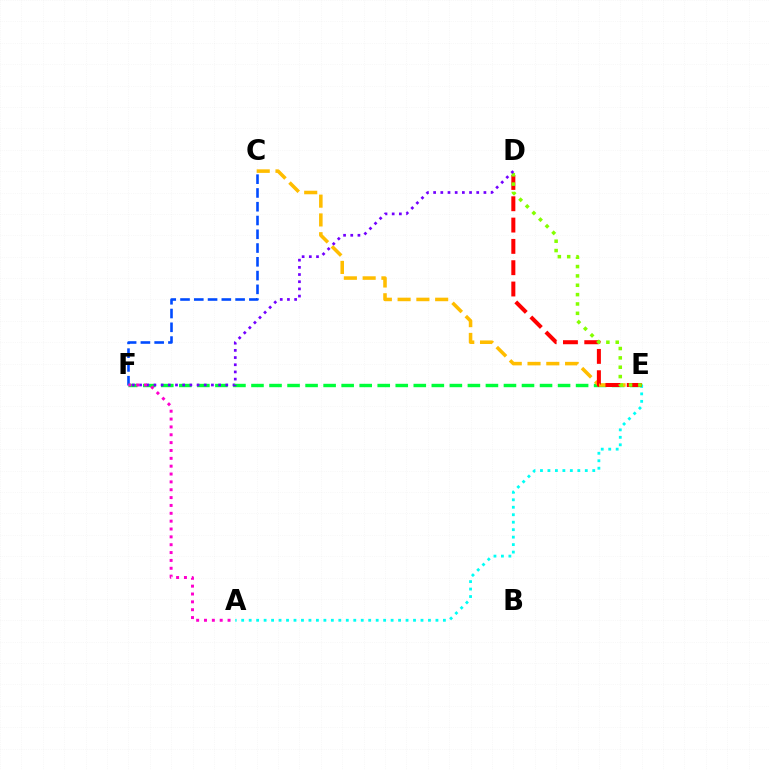{('C', 'F'): [{'color': '#004bff', 'line_style': 'dashed', 'thickness': 1.87}], ('E', 'F'): [{'color': '#00ff39', 'line_style': 'dashed', 'thickness': 2.45}], ('A', 'E'): [{'color': '#00fff6', 'line_style': 'dotted', 'thickness': 2.03}], ('C', 'E'): [{'color': '#ffbd00', 'line_style': 'dashed', 'thickness': 2.55}], ('D', 'E'): [{'color': '#ff0000', 'line_style': 'dashed', 'thickness': 2.9}, {'color': '#84ff00', 'line_style': 'dotted', 'thickness': 2.54}], ('D', 'F'): [{'color': '#7200ff', 'line_style': 'dotted', 'thickness': 1.95}], ('A', 'F'): [{'color': '#ff00cf', 'line_style': 'dotted', 'thickness': 2.13}]}